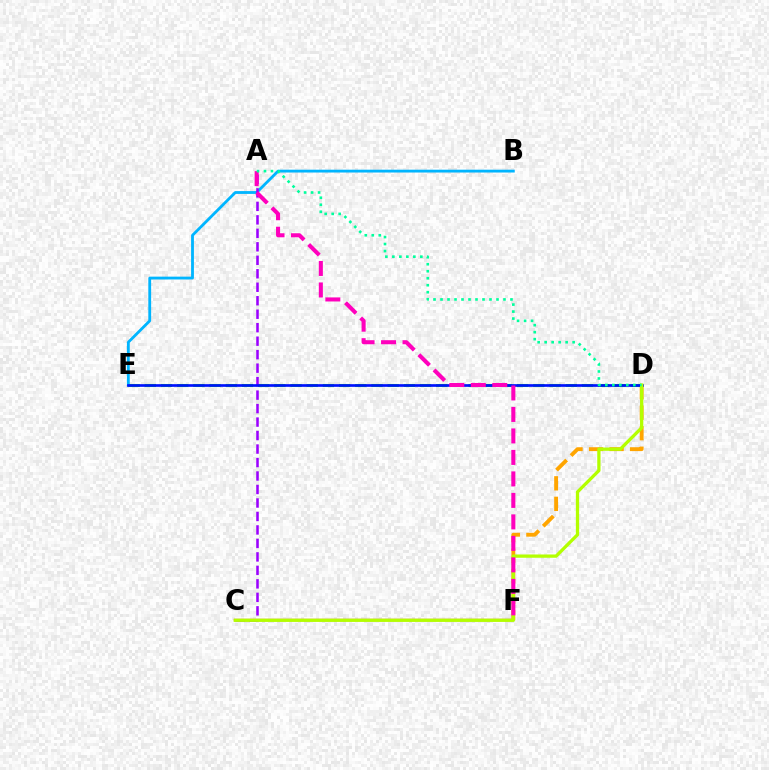{('D', 'E'): [{'color': '#08ff00', 'line_style': 'dashed', 'thickness': 2.2}, {'color': '#0010ff', 'line_style': 'solid', 'thickness': 1.92}], ('C', 'F'): [{'color': '#ff0000', 'line_style': 'solid', 'thickness': 1.61}], ('B', 'E'): [{'color': '#00b5ff', 'line_style': 'solid', 'thickness': 2.03}], ('A', 'C'): [{'color': '#9b00ff', 'line_style': 'dashed', 'thickness': 1.83}], ('D', 'F'): [{'color': '#ffa500', 'line_style': 'dashed', 'thickness': 2.79}], ('C', 'D'): [{'color': '#b3ff00', 'line_style': 'solid', 'thickness': 2.36}], ('A', 'F'): [{'color': '#ff00bd', 'line_style': 'dashed', 'thickness': 2.92}], ('A', 'D'): [{'color': '#00ff9d', 'line_style': 'dotted', 'thickness': 1.9}]}